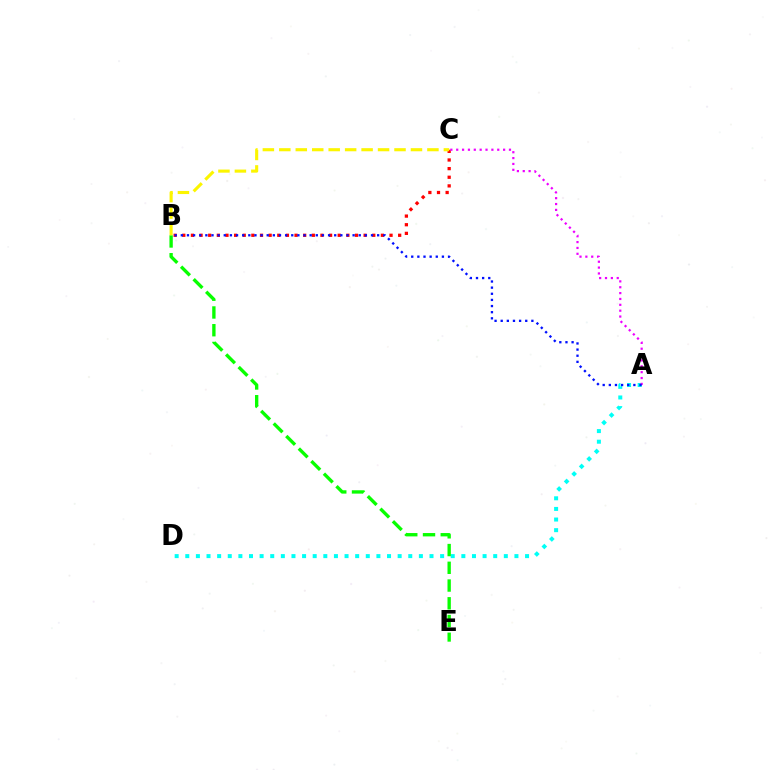{('A', 'D'): [{'color': '#00fff6', 'line_style': 'dotted', 'thickness': 2.88}], ('B', 'C'): [{'color': '#ff0000', 'line_style': 'dotted', 'thickness': 2.35}, {'color': '#fcf500', 'line_style': 'dashed', 'thickness': 2.24}], ('A', 'C'): [{'color': '#ee00ff', 'line_style': 'dotted', 'thickness': 1.59}], ('B', 'E'): [{'color': '#08ff00', 'line_style': 'dashed', 'thickness': 2.41}], ('A', 'B'): [{'color': '#0010ff', 'line_style': 'dotted', 'thickness': 1.67}]}